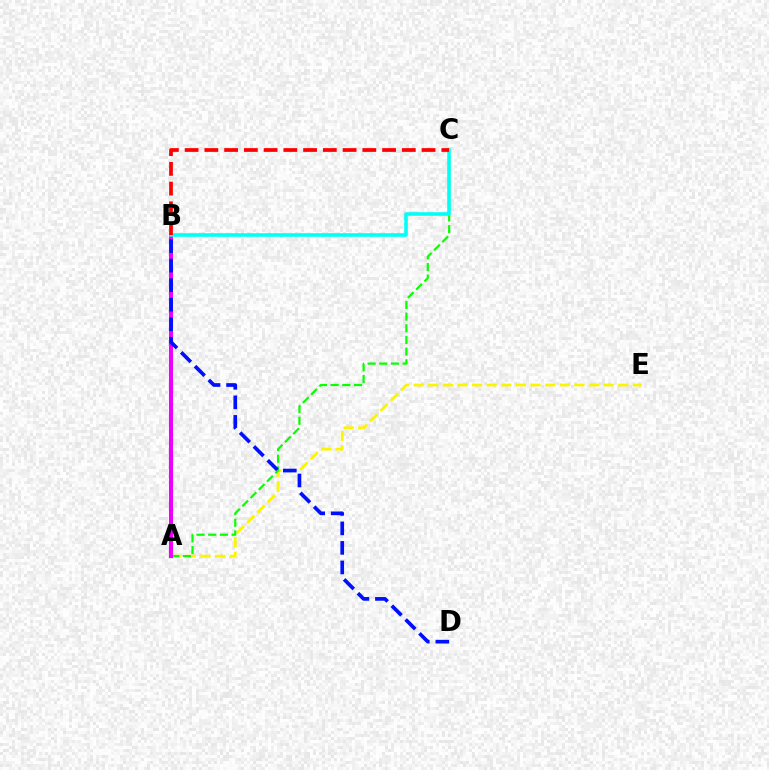{('A', 'E'): [{'color': '#fcf500', 'line_style': 'dashed', 'thickness': 1.99}], ('A', 'C'): [{'color': '#08ff00', 'line_style': 'dashed', 'thickness': 1.59}], ('A', 'B'): [{'color': '#ee00ff', 'line_style': 'solid', 'thickness': 2.94}], ('B', 'C'): [{'color': '#00fff6', 'line_style': 'solid', 'thickness': 2.58}, {'color': '#ff0000', 'line_style': 'dashed', 'thickness': 2.68}], ('B', 'D'): [{'color': '#0010ff', 'line_style': 'dashed', 'thickness': 2.65}]}